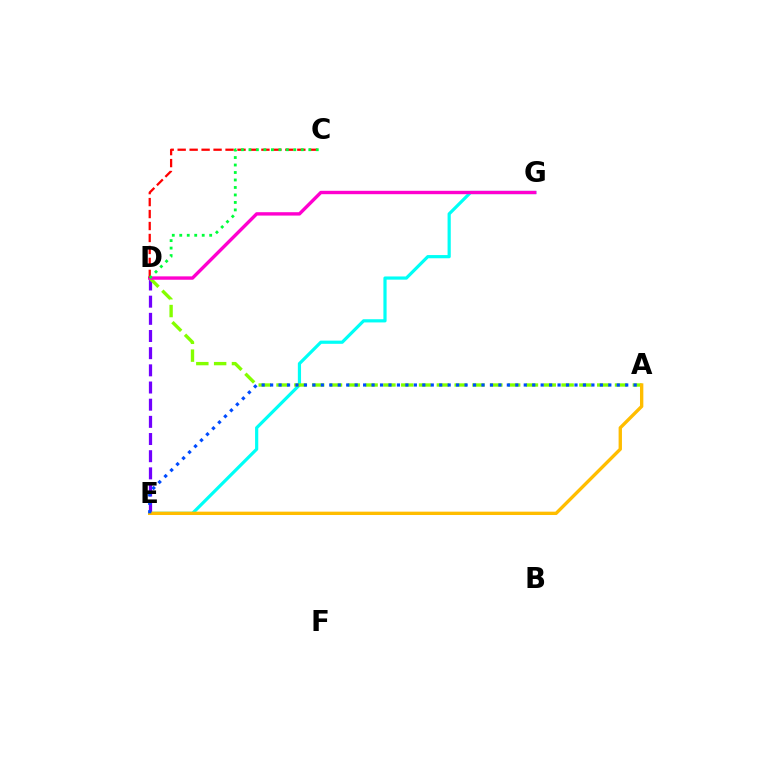{('E', 'G'): [{'color': '#00fff6', 'line_style': 'solid', 'thickness': 2.3}], ('D', 'E'): [{'color': '#7200ff', 'line_style': 'dashed', 'thickness': 2.33}], ('A', 'D'): [{'color': '#84ff00', 'line_style': 'dashed', 'thickness': 2.42}], ('D', 'G'): [{'color': '#ff00cf', 'line_style': 'solid', 'thickness': 2.43}], ('A', 'E'): [{'color': '#ffbd00', 'line_style': 'solid', 'thickness': 2.41}, {'color': '#004bff', 'line_style': 'dotted', 'thickness': 2.3}], ('C', 'D'): [{'color': '#ff0000', 'line_style': 'dashed', 'thickness': 1.63}, {'color': '#00ff39', 'line_style': 'dotted', 'thickness': 2.03}]}